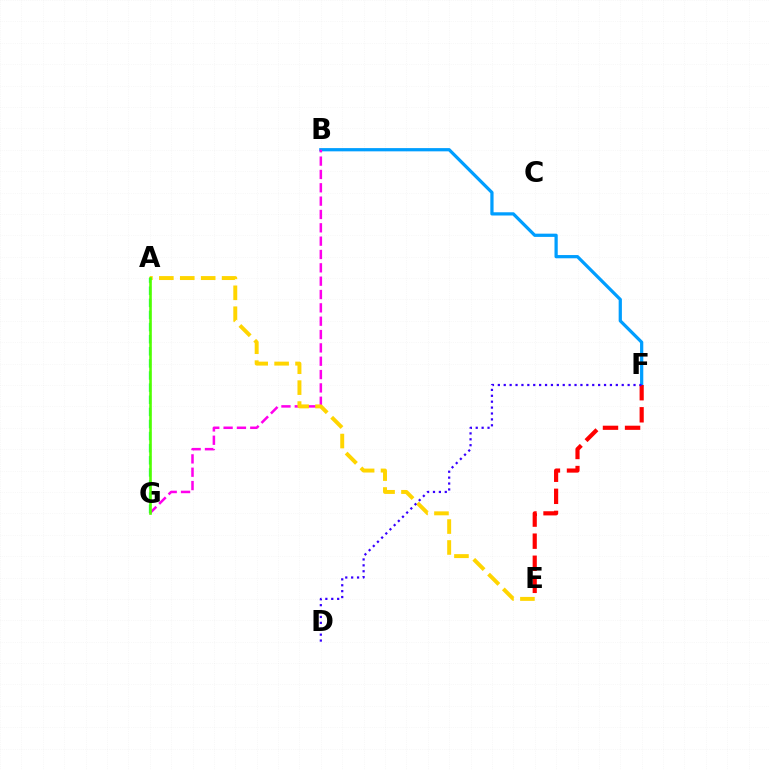{('B', 'F'): [{'color': '#009eff', 'line_style': 'solid', 'thickness': 2.33}], ('B', 'G'): [{'color': '#ff00ed', 'line_style': 'dashed', 'thickness': 1.81}], ('E', 'F'): [{'color': '#ff0000', 'line_style': 'dashed', 'thickness': 3.0}], ('A', 'E'): [{'color': '#ffd500', 'line_style': 'dashed', 'thickness': 2.84}], ('A', 'G'): [{'color': '#00ff86', 'line_style': 'dashed', 'thickness': 1.65}, {'color': '#4fff00', 'line_style': 'solid', 'thickness': 1.88}], ('D', 'F'): [{'color': '#3700ff', 'line_style': 'dotted', 'thickness': 1.6}]}